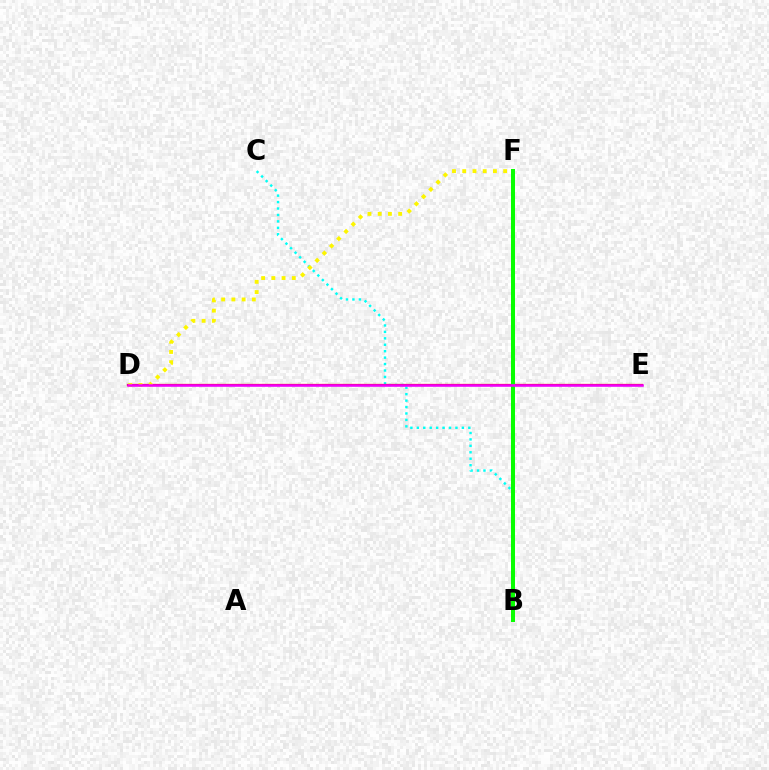{('B', 'C'): [{'color': '#00fff6', 'line_style': 'dotted', 'thickness': 1.75}], ('D', 'E'): [{'color': '#ff0000', 'line_style': 'solid', 'thickness': 1.6}, {'color': '#ee00ff', 'line_style': 'solid', 'thickness': 1.81}], ('D', 'F'): [{'color': '#fcf500', 'line_style': 'dotted', 'thickness': 2.78}], ('B', 'F'): [{'color': '#0010ff', 'line_style': 'solid', 'thickness': 1.6}, {'color': '#08ff00', 'line_style': 'solid', 'thickness': 2.89}]}